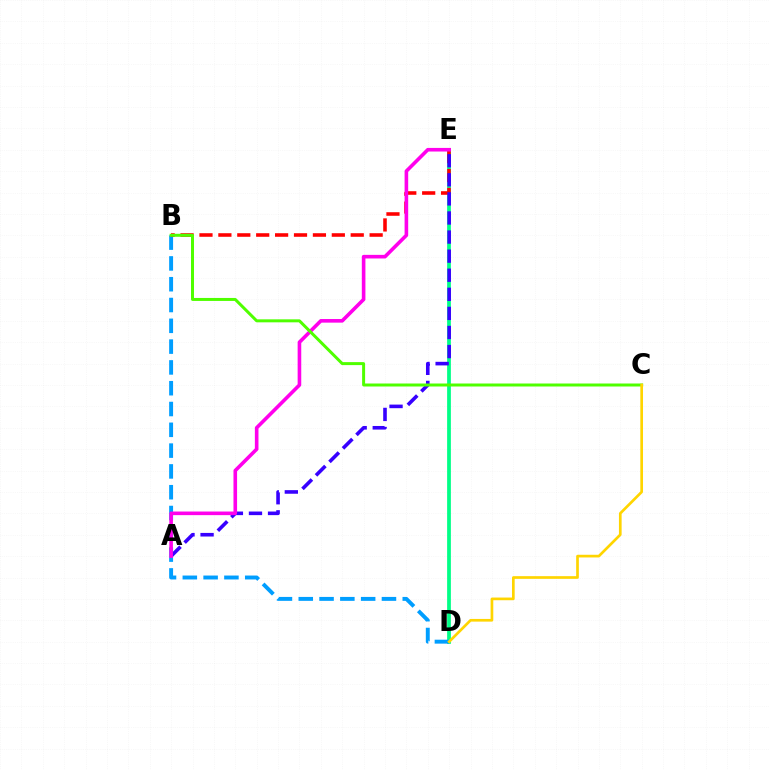{('D', 'E'): [{'color': '#00ff86', 'line_style': 'solid', 'thickness': 2.7}], ('B', 'D'): [{'color': '#009eff', 'line_style': 'dashed', 'thickness': 2.83}], ('B', 'E'): [{'color': '#ff0000', 'line_style': 'dashed', 'thickness': 2.57}], ('A', 'E'): [{'color': '#3700ff', 'line_style': 'dashed', 'thickness': 2.59}, {'color': '#ff00ed', 'line_style': 'solid', 'thickness': 2.6}], ('B', 'C'): [{'color': '#4fff00', 'line_style': 'solid', 'thickness': 2.15}], ('C', 'D'): [{'color': '#ffd500', 'line_style': 'solid', 'thickness': 1.93}]}